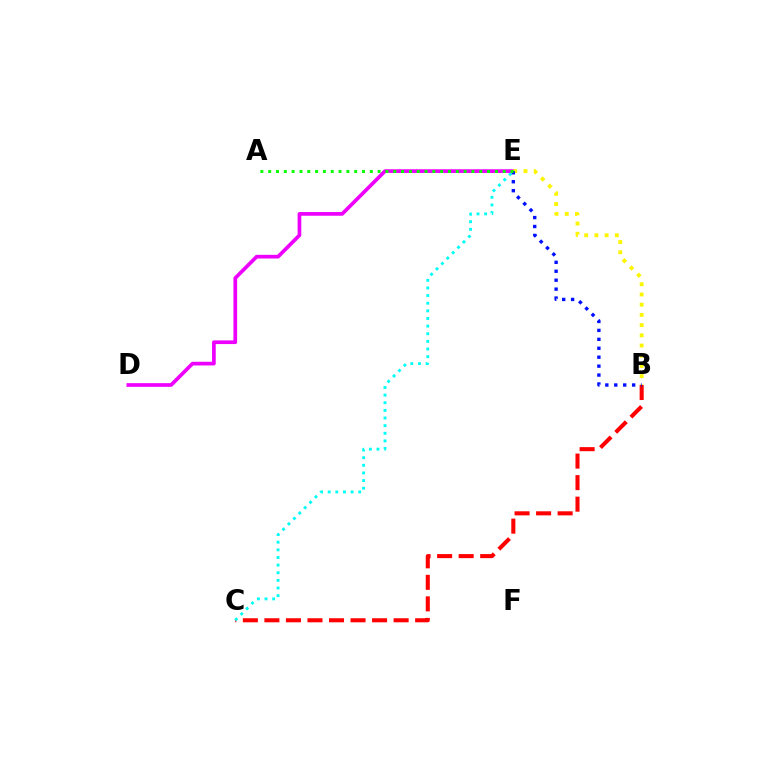{('D', 'E'): [{'color': '#ee00ff', 'line_style': 'solid', 'thickness': 2.66}], ('B', 'C'): [{'color': '#ff0000', 'line_style': 'dashed', 'thickness': 2.93}], ('B', 'E'): [{'color': '#fcf500', 'line_style': 'dotted', 'thickness': 2.78}, {'color': '#0010ff', 'line_style': 'dotted', 'thickness': 2.43}], ('C', 'E'): [{'color': '#00fff6', 'line_style': 'dotted', 'thickness': 2.07}], ('A', 'E'): [{'color': '#08ff00', 'line_style': 'dotted', 'thickness': 2.12}]}